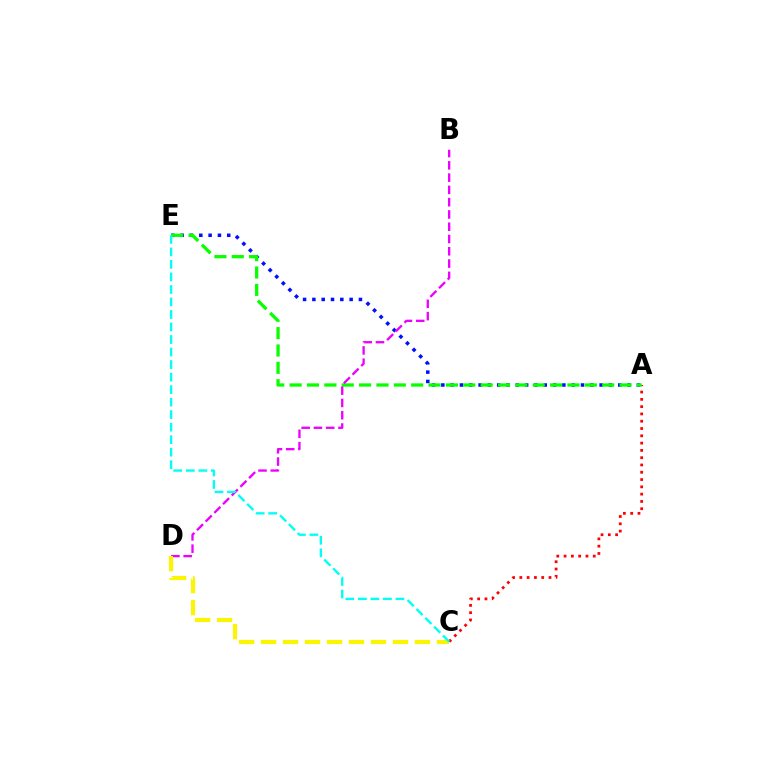{('A', 'E'): [{'color': '#0010ff', 'line_style': 'dotted', 'thickness': 2.53}, {'color': '#08ff00', 'line_style': 'dashed', 'thickness': 2.36}], ('A', 'C'): [{'color': '#ff0000', 'line_style': 'dotted', 'thickness': 1.98}], ('B', 'D'): [{'color': '#ee00ff', 'line_style': 'dashed', 'thickness': 1.67}], ('C', 'D'): [{'color': '#fcf500', 'line_style': 'dashed', 'thickness': 2.99}], ('C', 'E'): [{'color': '#00fff6', 'line_style': 'dashed', 'thickness': 1.7}]}